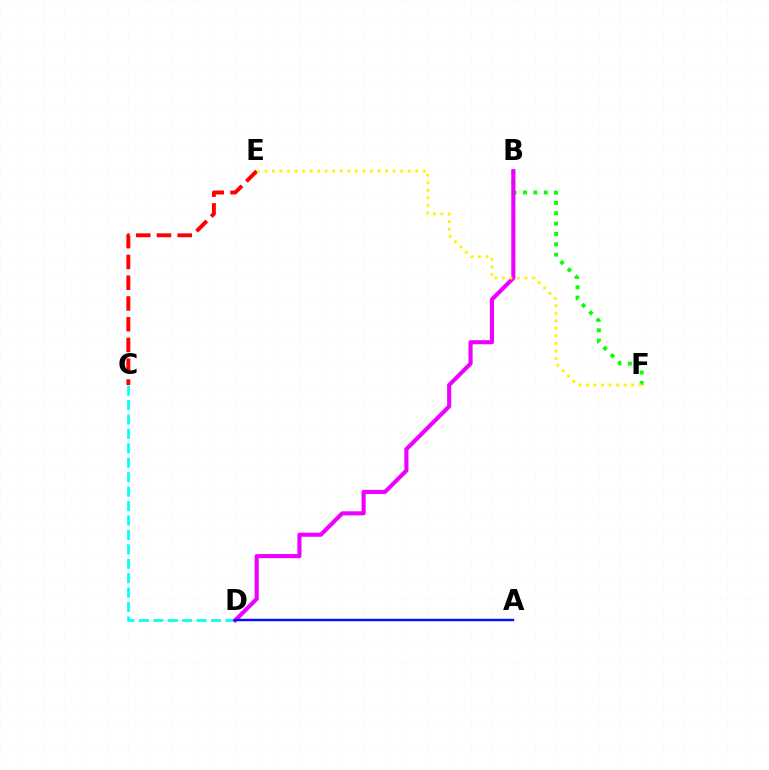{('C', 'E'): [{'color': '#ff0000', 'line_style': 'dashed', 'thickness': 2.82}], ('C', 'D'): [{'color': '#00fff6', 'line_style': 'dashed', 'thickness': 1.96}], ('B', 'F'): [{'color': '#08ff00', 'line_style': 'dotted', 'thickness': 2.82}], ('B', 'D'): [{'color': '#ee00ff', 'line_style': 'solid', 'thickness': 2.95}], ('A', 'D'): [{'color': '#0010ff', 'line_style': 'solid', 'thickness': 1.72}], ('E', 'F'): [{'color': '#fcf500', 'line_style': 'dotted', 'thickness': 2.05}]}